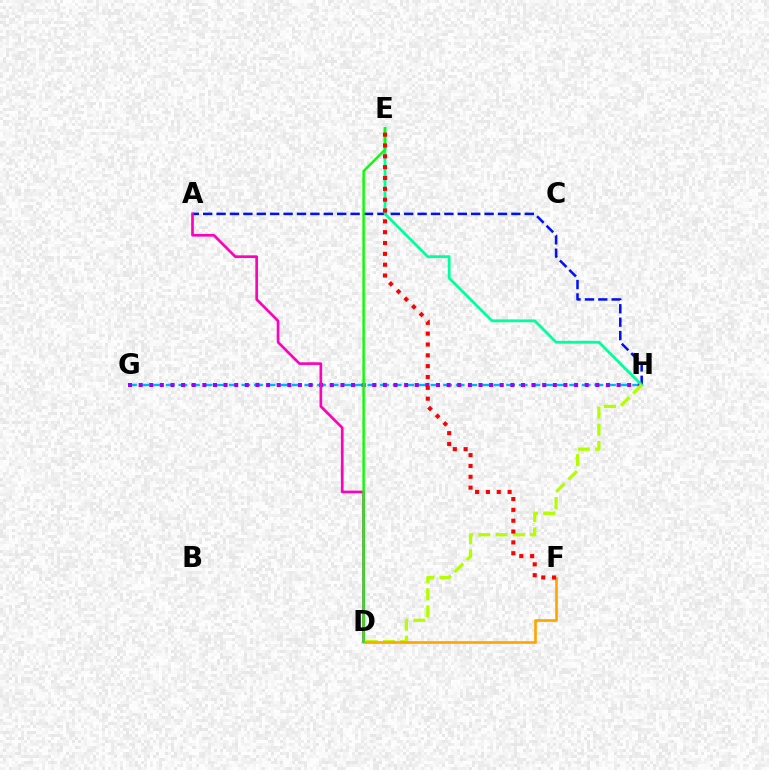{('G', 'H'): [{'color': '#00b5ff', 'line_style': 'dashed', 'thickness': 1.71}, {'color': '#9b00ff', 'line_style': 'dotted', 'thickness': 2.89}], ('A', 'H'): [{'color': '#0010ff', 'line_style': 'dashed', 'thickness': 1.82}], ('A', 'D'): [{'color': '#ff00bd', 'line_style': 'solid', 'thickness': 1.92}], ('E', 'H'): [{'color': '#00ff9d', 'line_style': 'solid', 'thickness': 2.01}], ('D', 'H'): [{'color': '#b3ff00', 'line_style': 'dashed', 'thickness': 2.34}], ('D', 'F'): [{'color': '#ffa500', 'line_style': 'solid', 'thickness': 1.89}], ('D', 'E'): [{'color': '#08ff00', 'line_style': 'solid', 'thickness': 1.75}], ('E', 'F'): [{'color': '#ff0000', 'line_style': 'dotted', 'thickness': 2.94}]}